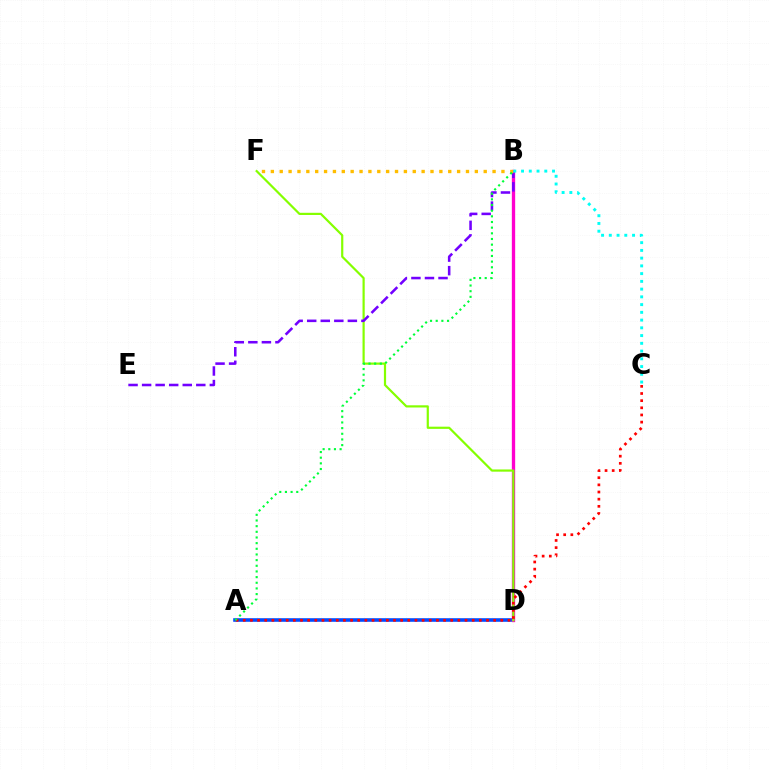{('A', 'D'): [{'color': '#004bff', 'line_style': 'solid', 'thickness': 2.58}], ('B', 'D'): [{'color': '#ff00cf', 'line_style': 'solid', 'thickness': 2.4}], ('D', 'F'): [{'color': '#84ff00', 'line_style': 'solid', 'thickness': 1.58}], ('A', 'C'): [{'color': '#ff0000', 'line_style': 'dotted', 'thickness': 1.94}], ('B', 'E'): [{'color': '#7200ff', 'line_style': 'dashed', 'thickness': 1.84}], ('B', 'F'): [{'color': '#ffbd00', 'line_style': 'dotted', 'thickness': 2.41}], ('B', 'C'): [{'color': '#00fff6', 'line_style': 'dotted', 'thickness': 2.1}], ('A', 'B'): [{'color': '#00ff39', 'line_style': 'dotted', 'thickness': 1.54}]}